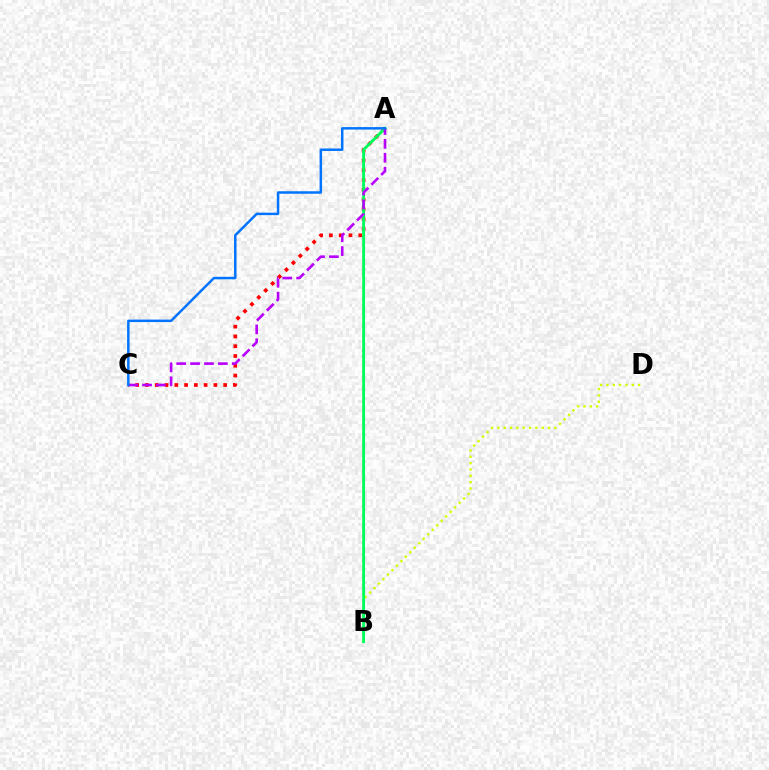{('B', 'D'): [{'color': '#d1ff00', 'line_style': 'dotted', 'thickness': 1.72}], ('A', 'C'): [{'color': '#ff0000', 'line_style': 'dotted', 'thickness': 2.66}, {'color': '#b900ff', 'line_style': 'dashed', 'thickness': 1.89}, {'color': '#0074ff', 'line_style': 'solid', 'thickness': 1.79}], ('A', 'B'): [{'color': '#00ff5c', 'line_style': 'solid', 'thickness': 2.08}]}